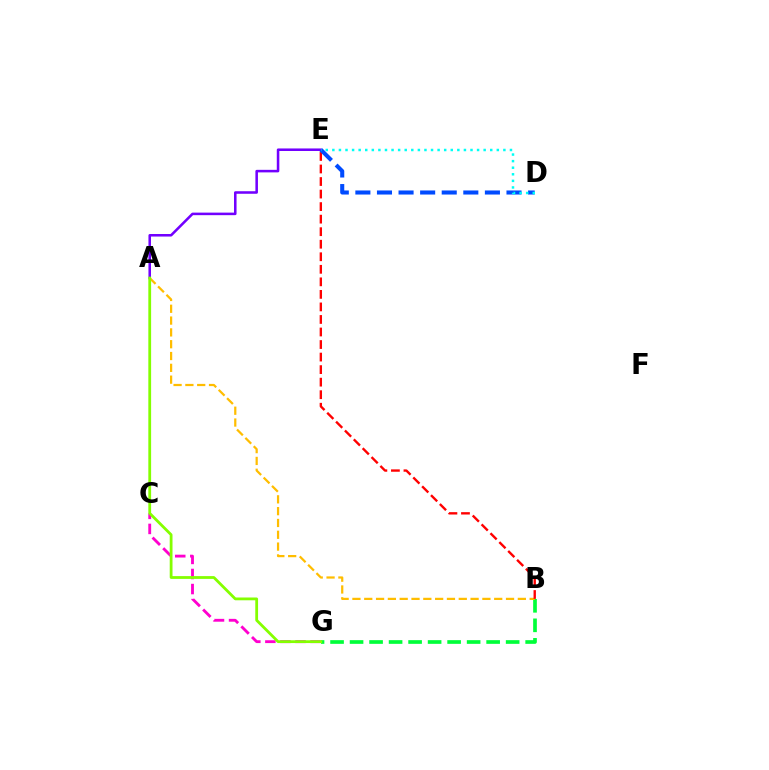{('C', 'G'): [{'color': '#ff00cf', 'line_style': 'dashed', 'thickness': 2.05}], ('A', 'E'): [{'color': '#7200ff', 'line_style': 'solid', 'thickness': 1.83}], ('B', 'G'): [{'color': '#00ff39', 'line_style': 'dashed', 'thickness': 2.65}], ('A', 'B'): [{'color': '#ffbd00', 'line_style': 'dashed', 'thickness': 1.61}], ('A', 'G'): [{'color': '#84ff00', 'line_style': 'solid', 'thickness': 2.01}], ('B', 'E'): [{'color': '#ff0000', 'line_style': 'dashed', 'thickness': 1.7}], ('D', 'E'): [{'color': '#004bff', 'line_style': 'dashed', 'thickness': 2.93}, {'color': '#00fff6', 'line_style': 'dotted', 'thickness': 1.79}]}